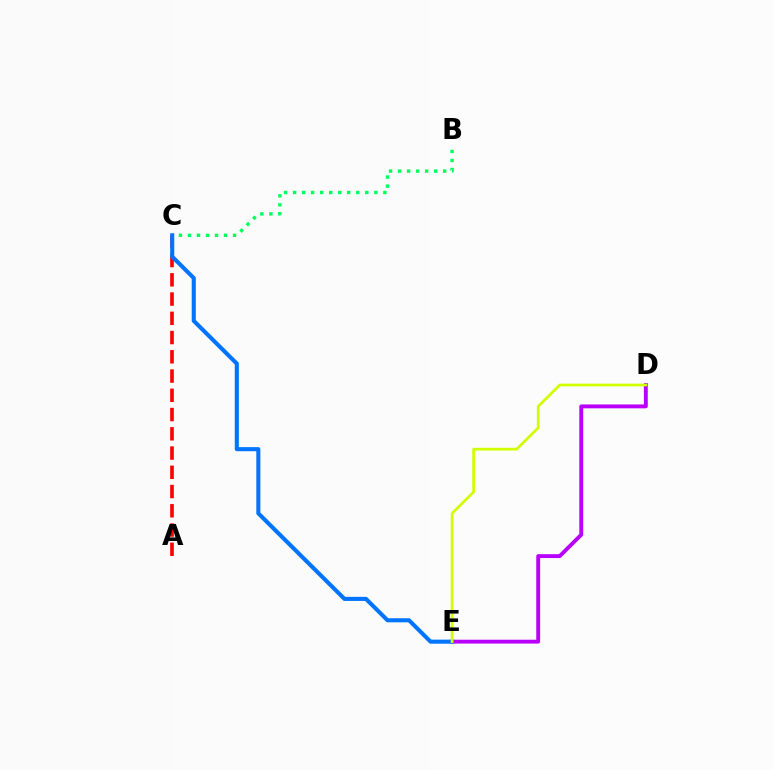{('B', 'C'): [{'color': '#00ff5c', 'line_style': 'dotted', 'thickness': 2.45}], ('D', 'E'): [{'color': '#b900ff', 'line_style': 'solid', 'thickness': 2.79}, {'color': '#d1ff00', 'line_style': 'solid', 'thickness': 1.95}], ('A', 'C'): [{'color': '#ff0000', 'line_style': 'dashed', 'thickness': 2.61}], ('C', 'E'): [{'color': '#0074ff', 'line_style': 'solid', 'thickness': 2.94}]}